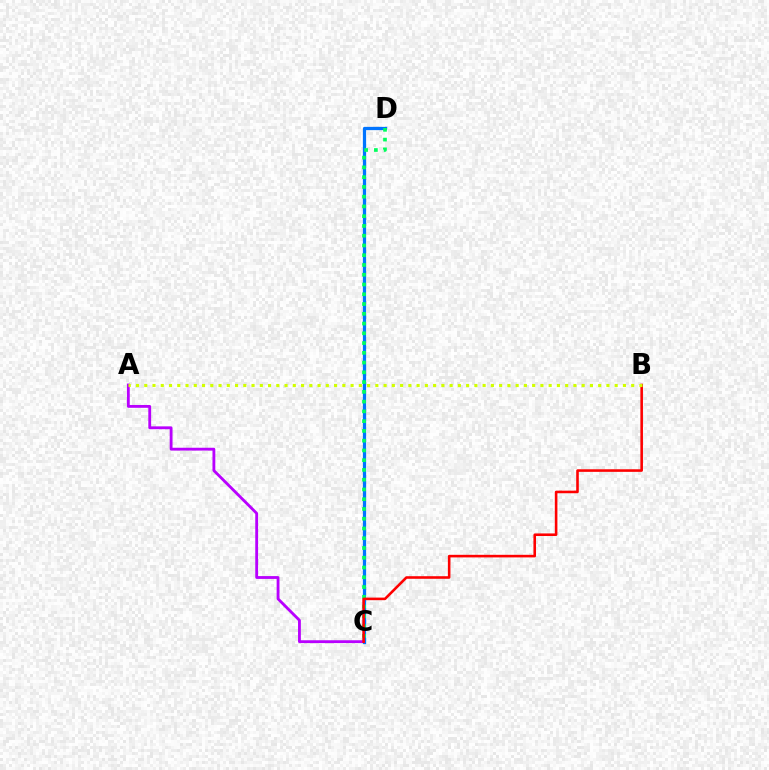{('C', 'D'): [{'color': '#0074ff', 'line_style': 'solid', 'thickness': 2.34}, {'color': '#00ff5c', 'line_style': 'dotted', 'thickness': 2.65}], ('A', 'C'): [{'color': '#b900ff', 'line_style': 'solid', 'thickness': 2.04}], ('B', 'C'): [{'color': '#ff0000', 'line_style': 'solid', 'thickness': 1.86}], ('A', 'B'): [{'color': '#d1ff00', 'line_style': 'dotted', 'thickness': 2.24}]}